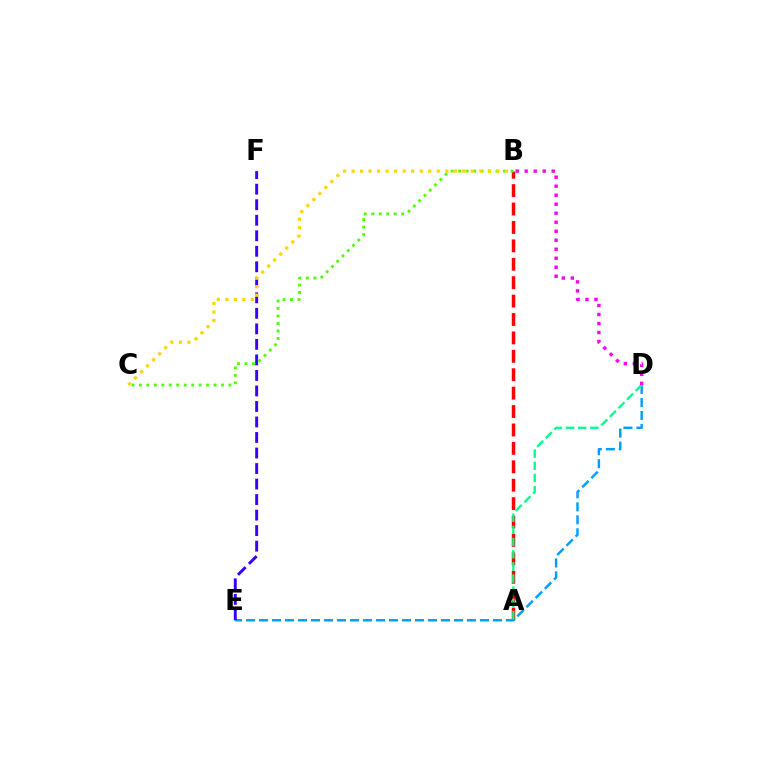{('A', 'B'): [{'color': '#ff0000', 'line_style': 'dashed', 'thickness': 2.5}], ('D', 'E'): [{'color': '#009eff', 'line_style': 'dashed', 'thickness': 1.77}], ('E', 'F'): [{'color': '#3700ff', 'line_style': 'dashed', 'thickness': 2.11}], ('B', 'C'): [{'color': '#4fff00', 'line_style': 'dotted', 'thickness': 2.03}, {'color': '#ffd500', 'line_style': 'dotted', 'thickness': 2.31}], ('A', 'D'): [{'color': '#00ff86', 'line_style': 'dashed', 'thickness': 1.65}], ('B', 'D'): [{'color': '#ff00ed', 'line_style': 'dotted', 'thickness': 2.45}]}